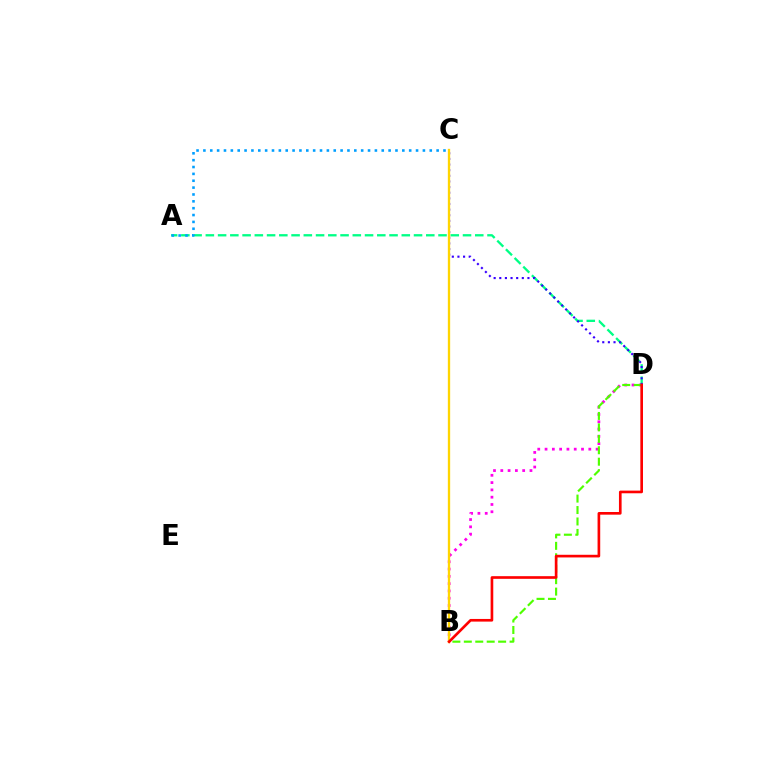{('B', 'D'): [{'color': '#ff00ed', 'line_style': 'dotted', 'thickness': 1.98}, {'color': '#4fff00', 'line_style': 'dashed', 'thickness': 1.55}, {'color': '#ff0000', 'line_style': 'solid', 'thickness': 1.91}], ('A', 'D'): [{'color': '#00ff86', 'line_style': 'dashed', 'thickness': 1.66}], ('A', 'C'): [{'color': '#009eff', 'line_style': 'dotted', 'thickness': 1.86}], ('C', 'D'): [{'color': '#3700ff', 'line_style': 'dotted', 'thickness': 1.53}], ('B', 'C'): [{'color': '#ffd500', 'line_style': 'solid', 'thickness': 1.68}]}